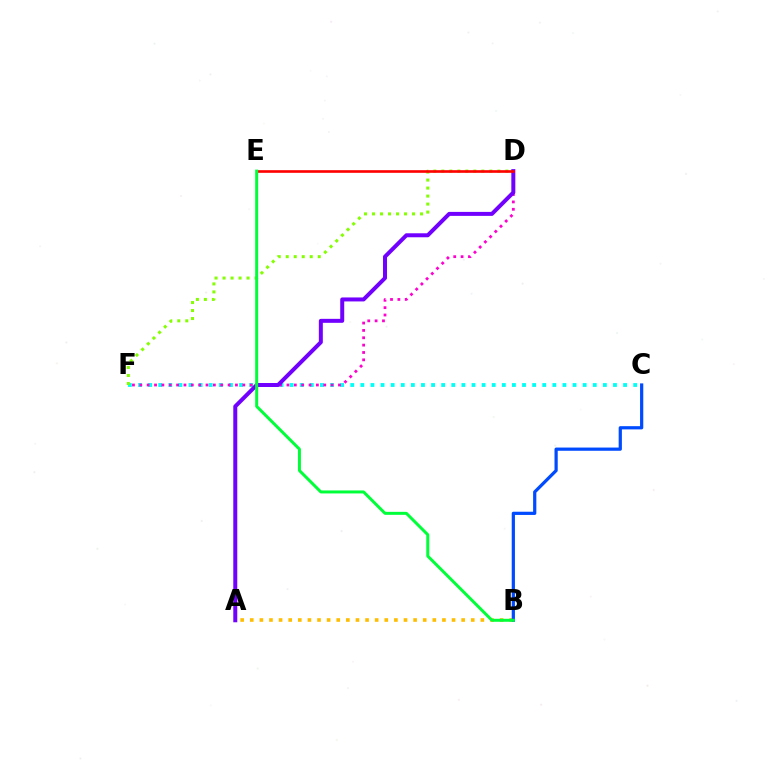{('A', 'B'): [{'color': '#ffbd00', 'line_style': 'dotted', 'thickness': 2.61}], ('C', 'F'): [{'color': '#00fff6', 'line_style': 'dotted', 'thickness': 2.75}], ('D', 'F'): [{'color': '#ff00cf', 'line_style': 'dotted', 'thickness': 2.0}, {'color': '#84ff00', 'line_style': 'dotted', 'thickness': 2.17}], ('A', 'D'): [{'color': '#7200ff', 'line_style': 'solid', 'thickness': 2.87}], ('B', 'C'): [{'color': '#004bff', 'line_style': 'solid', 'thickness': 2.32}], ('D', 'E'): [{'color': '#ff0000', 'line_style': 'solid', 'thickness': 1.89}], ('B', 'E'): [{'color': '#00ff39', 'line_style': 'solid', 'thickness': 2.15}]}